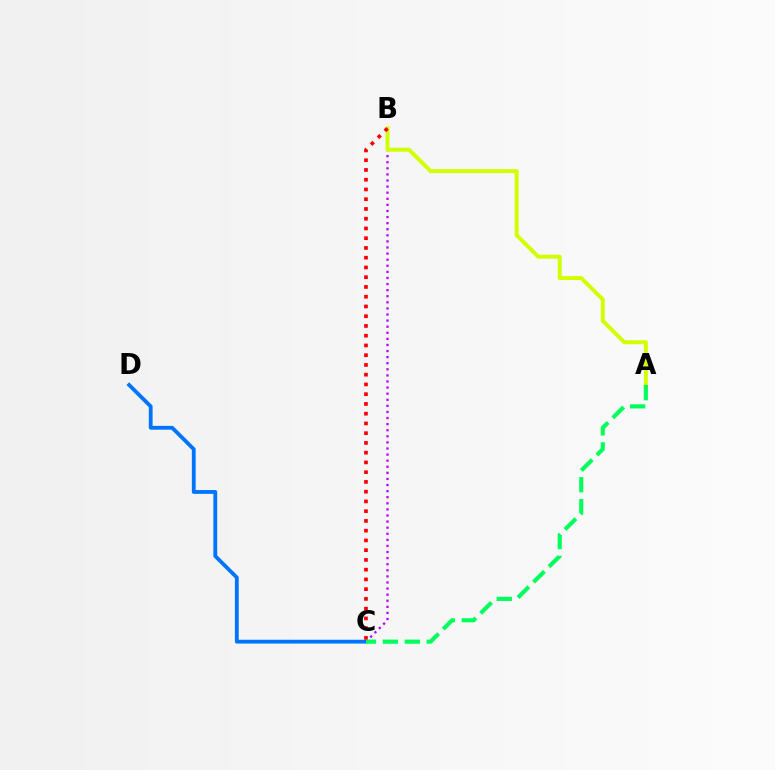{('C', 'D'): [{'color': '#0074ff', 'line_style': 'solid', 'thickness': 2.75}], ('B', 'C'): [{'color': '#b900ff', 'line_style': 'dotted', 'thickness': 1.65}, {'color': '#ff0000', 'line_style': 'dotted', 'thickness': 2.65}], ('A', 'B'): [{'color': '#d1ff00', 'line_style': 'solid', 'thickness': 2.85}], ('A', 'C'): [{'color': '#00ff5c', 'line_style': 'dashed', 'thickness': 2.98}]}